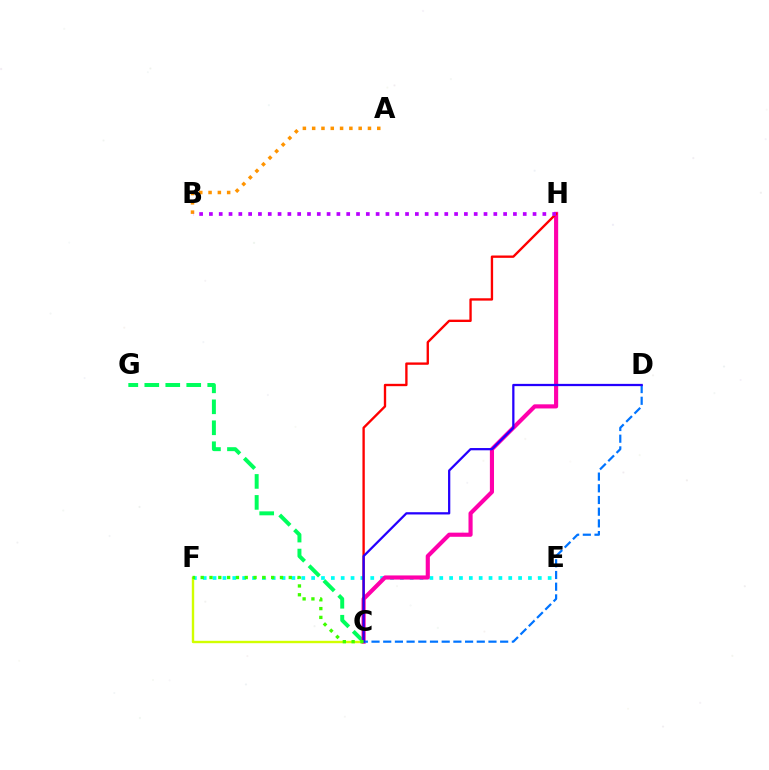{('A', 'B'): [{'color': '#ff9400', 'line_style': 'dotted', 'thickness': 2.53}], ('C', 'G'): [{'color': '#00ff5c', 'line_style': 'dashed', 'thickness': 2.85}], ('E', 'F'): [{'color': '#00fff6', 'line_style': 'dotted', 'thickness': 2.68}], ('C', 'F'): [{'color': '#d1ff00', 'line_style': 'solid', 'thickness': 1.72}, {'color': '#3dff00', 'line_style': 'dotted', 'thickness': 2.39}], ('C', 'H'): [{'color': '#ff00ac', 'line_style': 'solid', 'thickness': 2.97}, {'color': '#ff0000', 'line_style': 'solid', 'thickness': 1.69}], ('C', 'D'): [{'color': '#0074ff', 'line_style': 'dashed', 'thickness': 1.59}, {'color': '#2500ff', 'line_style': 'solid', 'thickness': 1.63}], ('B', 'H'): [{'color': '#b900ff', 'line_style': 'dotted', 'thickness': 2.66}]}